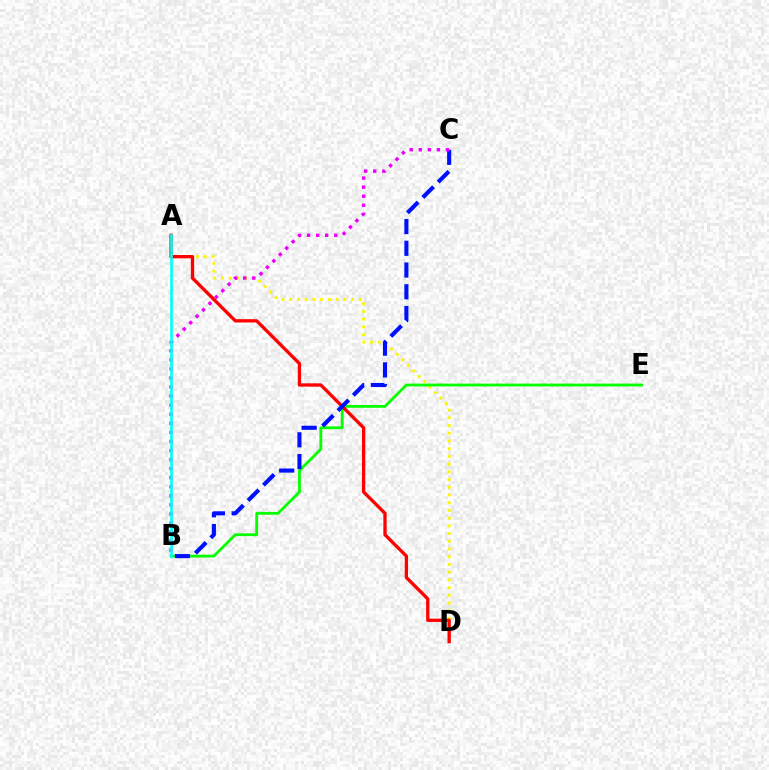{('A', 'D'): [{'color': '#fcf500', 'line_style': 'dotted', 'thickness': 2.1}, {'color': '#ff0000', 'line_style': 'solid', 'thickness': 2.39}], ('B', 'E'): [{'color': '#08ff00', 'line_style': 'solid', 'thickness': 2.03}], ('B', 'C'): [{'color': '#0010ff', 'line_style': 'dashed', 'thickness': 2.95}, {'color': '#ee00ff', 'line_style': 'dotted', 'thickness': 2.46}], ('A', 'B'): [{'color': '#00fff6', 'line_style': 'solid', 'thickness': 1.9}]}